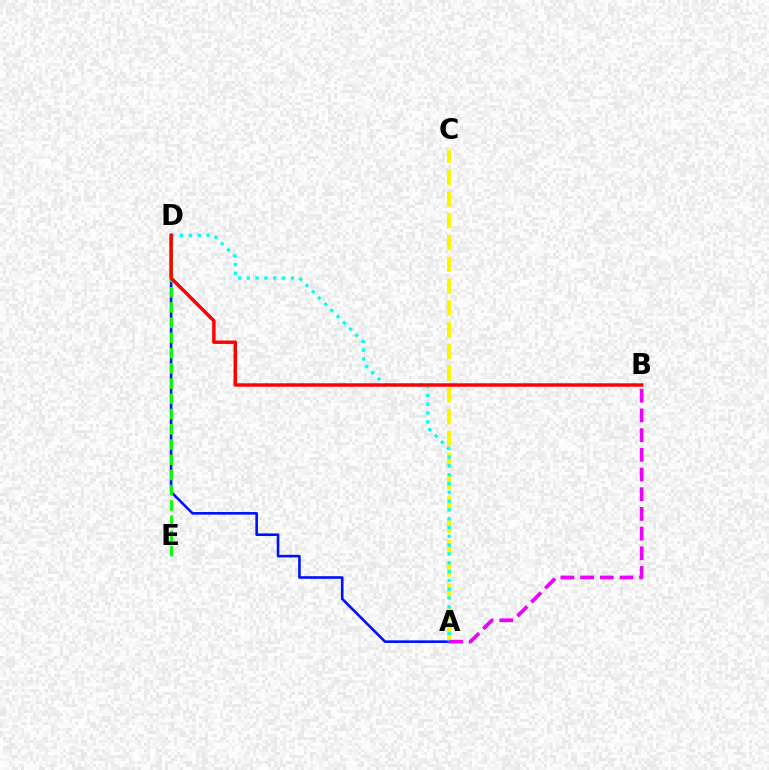{('A', 'C'): [{'color': '#fcf500', 'line_style': 'dashed', 'thickness': 2.96}], ('A', 'D'): [{'color': '#0010ff', 'line_style': 'solid', 'thickness': 1.88}, {'color': '#00fff6', 'line_style': 'dotted', 'thickness': 2.39}], ('D', 'E'): [{'color': '#08ff00', 'line_style': 'dashed', 'thickness': 2.07}], ('B', 'D'): [{'color': '#ff0000', 'line_style': 'solid', 'thickness': 2.47}], ('A', 'B'): [{'color': '#ee00ff', 'line_style': 'dashed', 'thickness': 2.68}]}